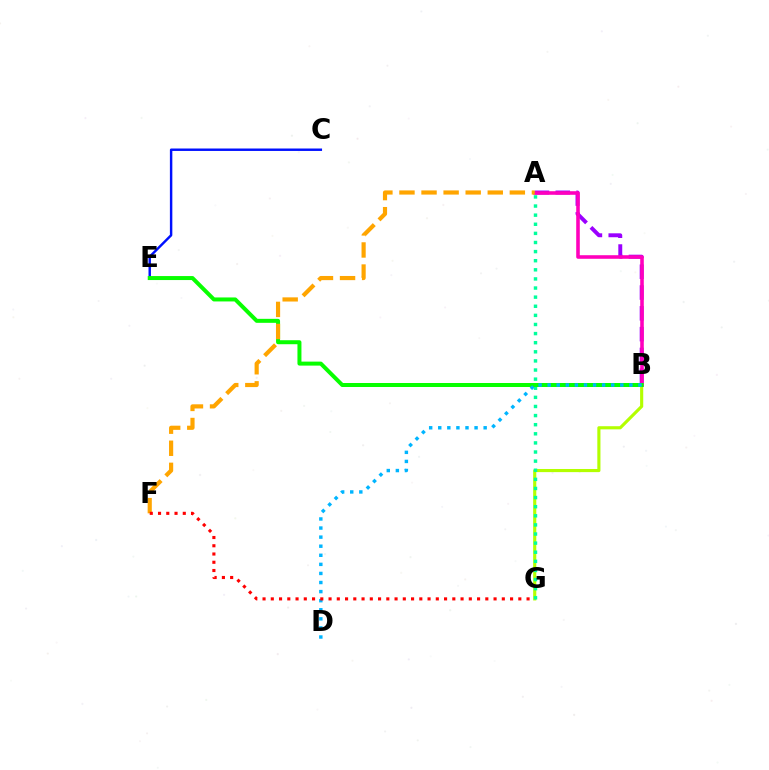{('B', 'G'): [{'color': '#b3ff00', 'line_style': 'solid', 'thickness': 2.25}], ('C', 'E'): [{'color': '#0010ff', 'line_style': 'solid', 'thickness': 1.76}], ('A', 'B'): [{'color': '#9b00ff', 'line_style': 'dashed', 'thickness': 2.83}, {'color': '#ff00bd', 'line_style': 'solid', 'thickness': 2.58}], ('A', 'G'): [{'color': '#00ff9d', 'line_style': 'dotted', 'thickness': 2.48}], ('B', 'E'): [{'color': '#08ff00', 'line_style': 'solid', 'thickness': 2.88}], ('B', 'D'): [{'color': '#00b5ff', 'line_style': 'dotted', 'thickness': 2.47}], ('A', 'F'): [{'color': '#ffa500', 'line_style': 'dashed', 'thickness': 3.0}], ('F', 'G'): [{'color': '#ff0000', 'line_style': 'dotted', 'thickness': 2.24}]}